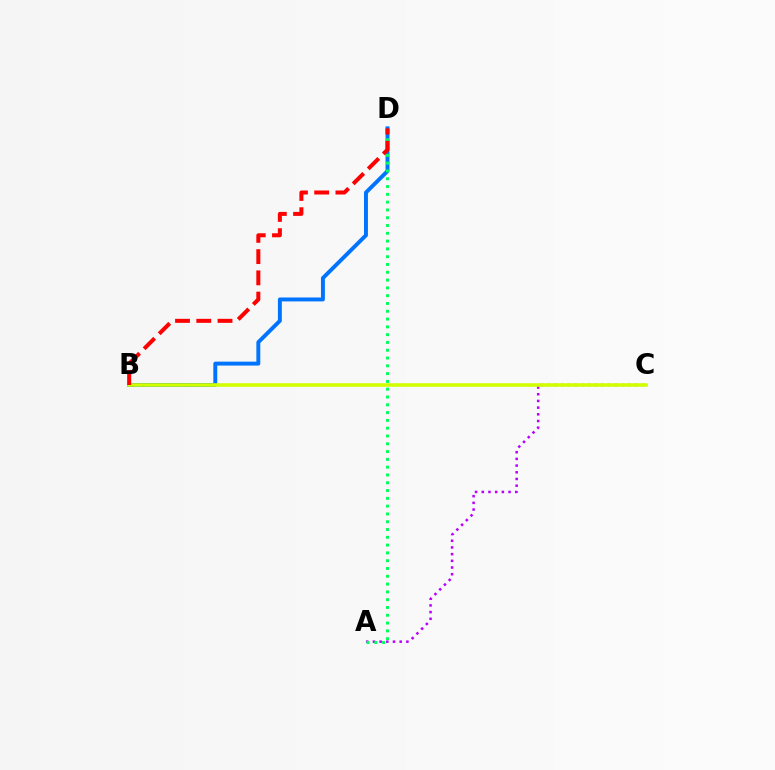{('A', 'C'): [{'color': '#b900ff', 'line_style': 'dotted', 'thickness': 1.82}], ('B', 'D'): [{'color': '#0074ff', 'line_style': 'solid', 'thickness': 2.82}, {'color': '#ff0000', 'line_style': 'dashed', 'thickness': 2.89}], ('A', 'D'): [{'color': '#00ff5c', 'line_style': 'dotted', 'thickness': 2.12}], ('B', 'C'): [{'color': '#d1ff00', 'line_style': 'solid', 'thickness': 2.58}]}